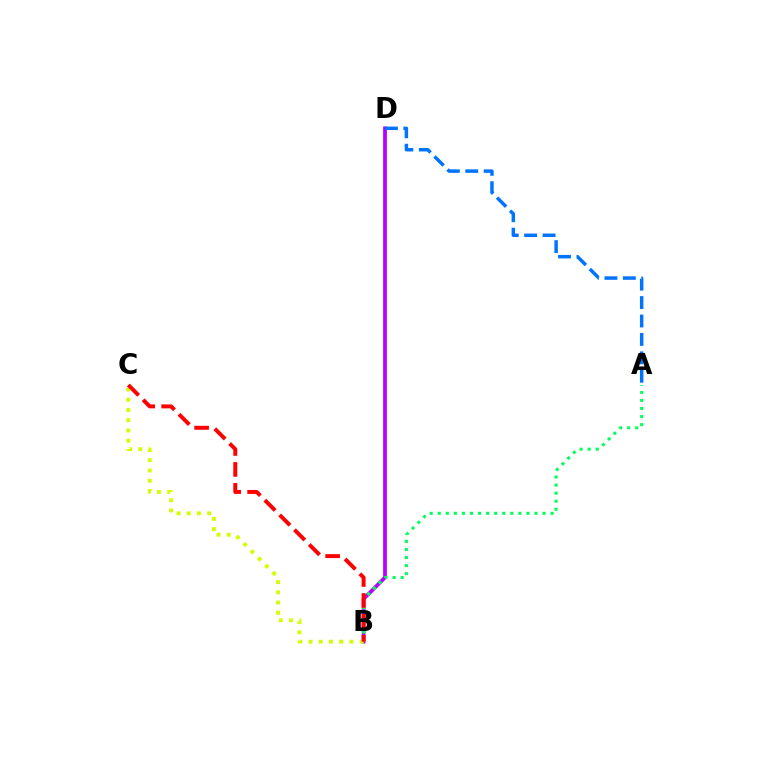{('B', 'D'): [{'color': '#b900ff', 'line_style': 'solid', 'thickness': 2.71}], ('A', 'B'): [{'color': '#00ff5c', 'line_style': 'dotted', 'thickness': 2.19}], ('A', 'D'): [{'color': '#0074ff', 'line_style': 'dashed', 'thickness': 2.5}], ('B', 'C'): [{'color': '#d1ff00', 'line_style': 'dotted', 'thickness': 2.78}, {'color': '#ff0000', 'line_style': 'dashed', 'thickness': 2.84}]}